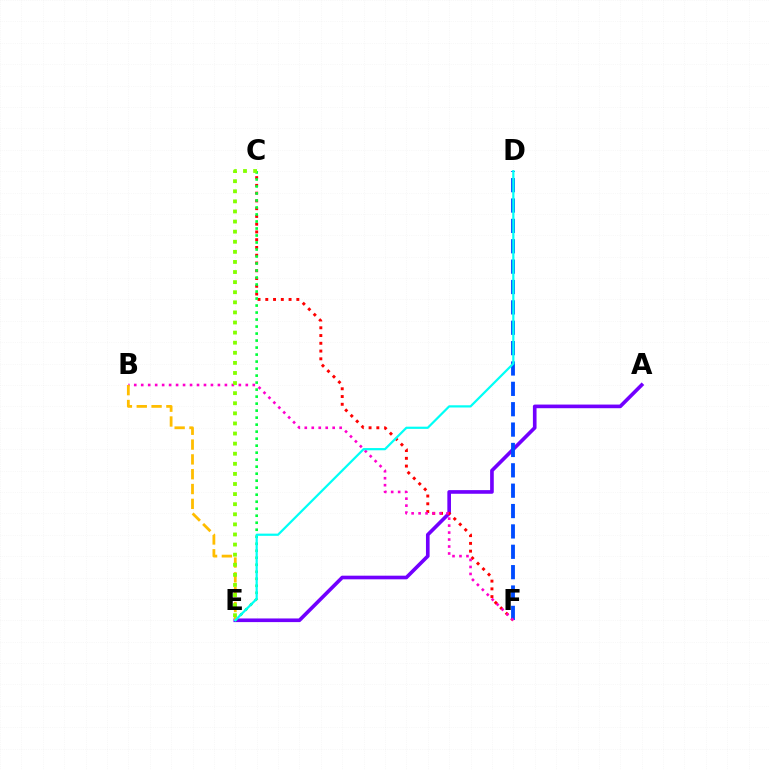{('A', 'E'): [{'color': '#7200ff', 'line_style': 'solid', 'thickness': 2.62}], ('C', 'F'): [{'color': '#ff0000', 'line_style': 'dotted', 'thickness': 2.11}], ('C', 'E'): [{'color': '#00ff39', 'line_style': 'dotted', 'thickness': 1.9}, {'color': '#84ff00', 'line_style': 'dotted', 'thickness': 2.74}], ('D', 'F'): [{'color': '#004bff', 'line_style': 'dashed', 'thickness': 2.77}], ('B', 'F'): [{'color': '#ff00cf', 'line_style': 'dotted', 'thickness': 1.89}], ('B', 'E'): [{'color': '#ffbd00', 'line_style': 'dashed', 'thickness': 2.01}], ('D', 'E'): [{'color': '#00fff6', 'line_style': 'solid', 'thickness': 1.59}]}